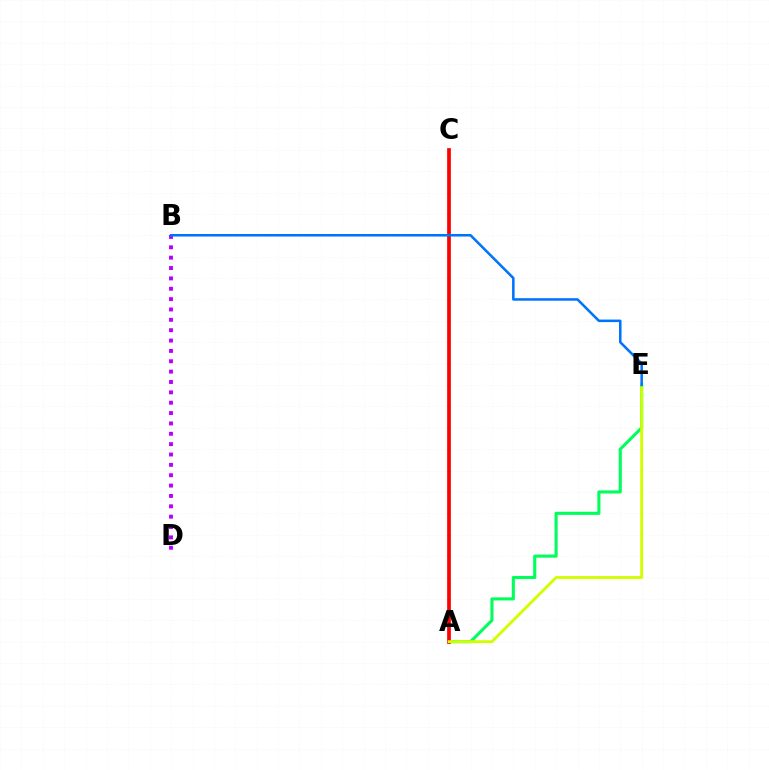{('A', 'E'): [{'color': '#00ff5c', 'line_style': 'solid', 'thickness': 2.23}, {'color': '#d1ff00', 'line_style': 'solid', 'thickness': 2.08}], ('B', 'D'): [{'color': '#b900ff', 'line_style': 'dotted', 'thickness': 2.81}], ('A', 'C'): [{'color': '#ff0000', 'line_style': 'solid', 'thickness': 2.68}], ('B', 'E'): [{'color': '#0074ff', 'line_style': 'solid', 'thickness': 1.83}]}